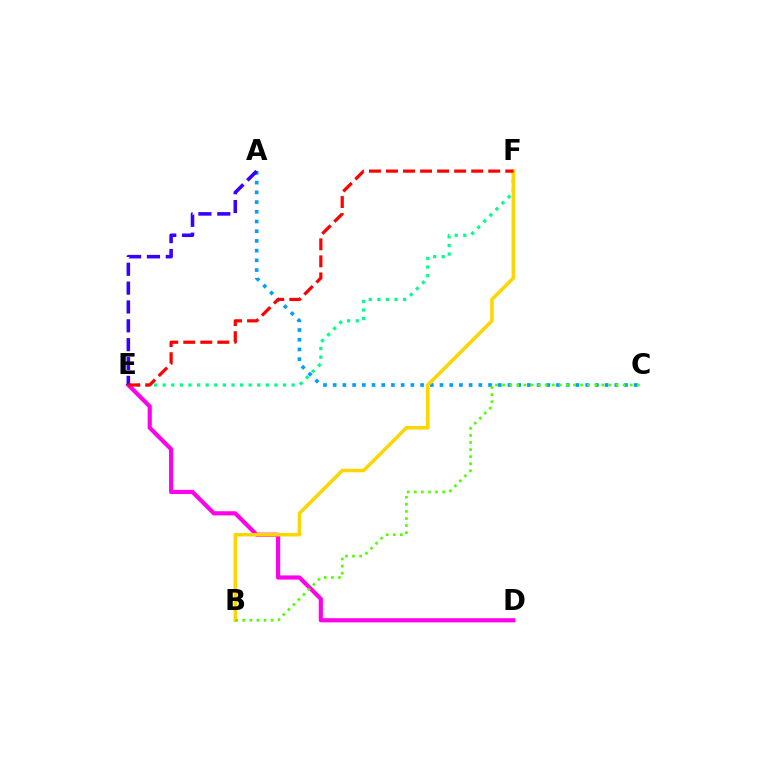{('A', 'C'): [{'color': '#009eff', 'line_style': 'dotted', 'thickness': 2.64}], ('E', 'F'): [{'color': '#00ff86', 'line_style': 'dotted', 'thickness': 2.34}, {'color': '#ff0000', 'line_style': 'dashed', 'thickness': 2.31}], ('D', 'E'): [{'color': '#ff00ed', 'line_style': 'solid', 'thickness': 3.0}], ('B', 'F'): [{'color': '#ffd500', 'line_style': 'solid', 'thickness': 2.54}], ('B', 'C'): [{'color': '#4fff00', 'line_style': 'dotted', 'thickness': 1.93}], ('A', 'E'): [{'color': '#3700ff', 'line_style': 'dashed', 'thickness': 2.56}]}